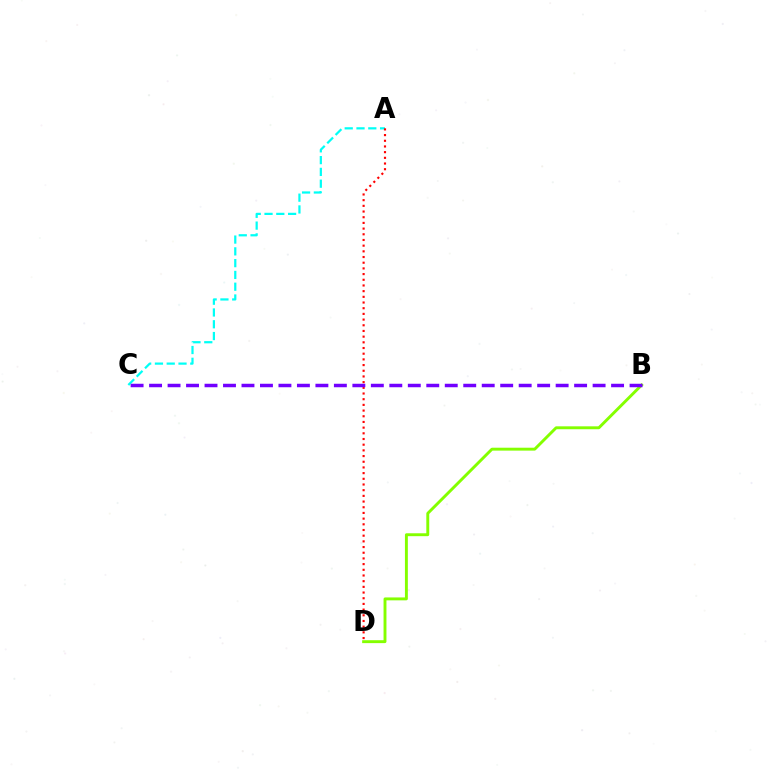{('A', 'C'): [{'color': '#00fff6', 'line_style': 'dashed', 'thickness': 1.6}], ('A', 'D'): [{'color': '#ff0000', 'line_style': 'dotted', 'thickness': 1.55}], ('B', 'D'): [{'color': '#84ff00', 'line_style': 'solid', 'thickness': 2.09}], ('B', 'C'): [{'color': '#7200ff', 'line_style': 'dashed', 'thickness': 2.51}]}